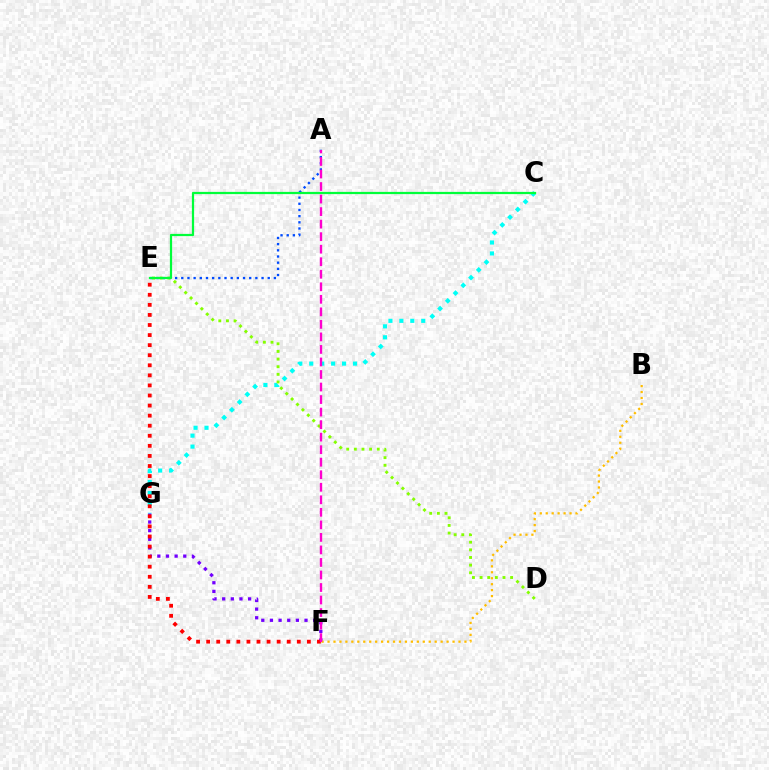{('A', 'E'): [{'color': '#004bff', 'line_style': 'dotted', 'thickness': 1.68}], ('F', 'G'): [{'color': '#7200ff', 'line_style': 'dotted', 'thickness': 2.35}], ('C', 'G'): [{'color': '#00fff6', 'line_style': 'dotted', 'thickness': 2.97}], ('E', 'F'): [{'color': '#ff0000', 'line_style': 'dotted', 'thickness': 2.74}], ('B', 'F'): [{'color': '#ffbd00', 'line_style': 'dotted', 'thickness': 1.62}], ('D', 'E'): [{'color': '#84ff00', 'line_style': 'dotted', 'thickness': 2.07}], ('C', 'E'): [{'color': '#00ff39', 'line_style': 'solid', 'thickness': 1.6}], ('A', 'F'): [{'color': '#ff00cf', 'line_style': 'dashed', 'thickness': 1.7}]}